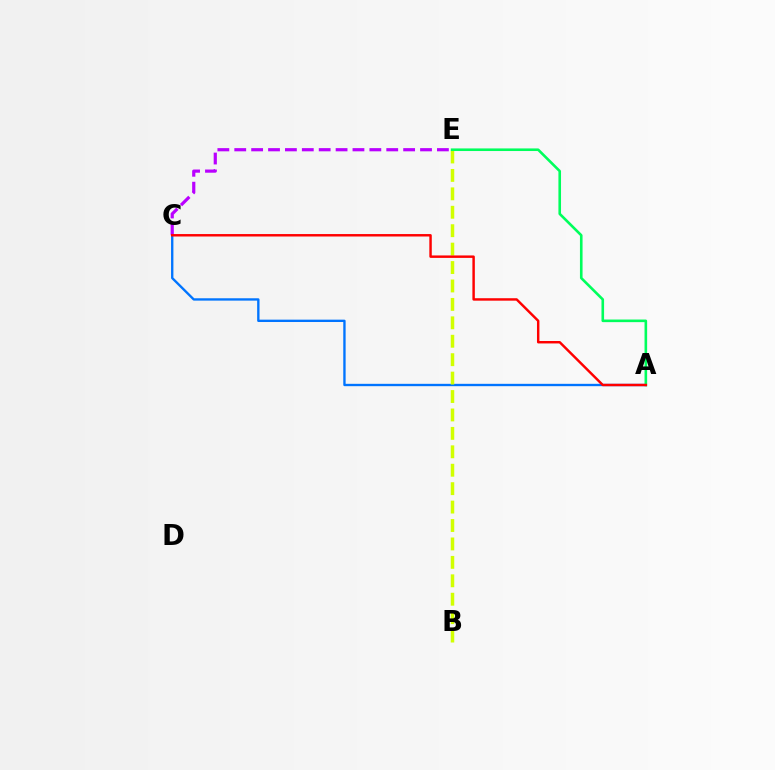{('A', 'C'): [{'color': '#0074ff', 'line_style': 'solid', 'thickness': 1.69}, {'color': '#ff0000', 'line_style': 'solid', 'thickness': 1.76}], ('B', 'E'): [{'color': '#d1ff00', 'line_style': 'dashed', 'thickness': 2.5}], ('C', 'E'): [{'color': '#b900ff', 'line_style': 'dashed', 'thickness': 2.29}], ('A', 'E'): [{'color': '#00ff5c', 'line_style': 'solid', 'thickness': 1.88}]}